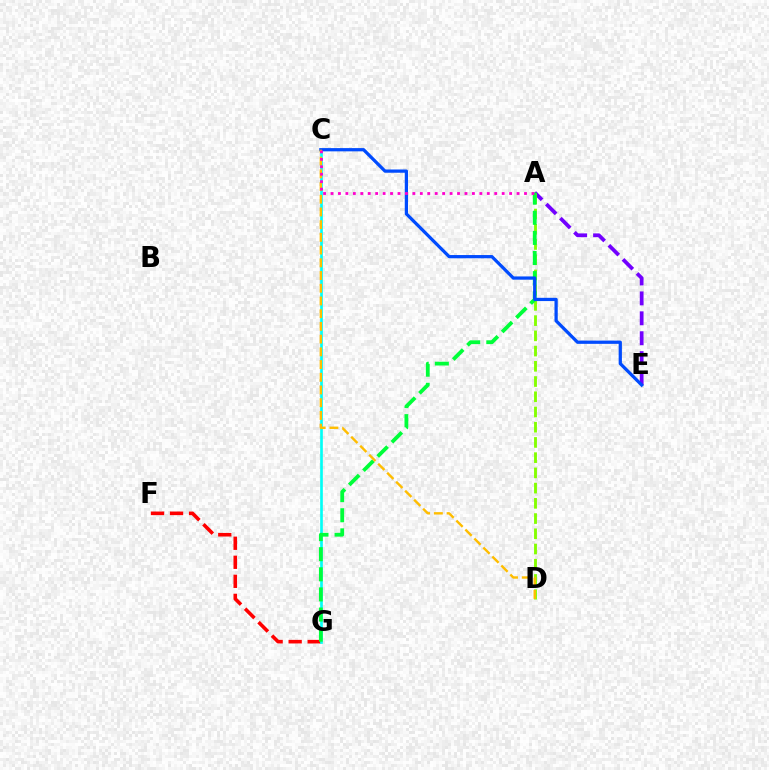{('A', 'E'): [{'color': '#7200ff', 'line_style': 'dashed', 'thickness': 2.71}], ('F', 'G'): [{'color': '#ff0000', 'line_style': 'dashed', 'thickness': 2.59}], ('A', 'D'): [{'color': '#84ff00', 'line_style': 'dashed', 'thickness': 2.07}], ('C', 'G'): [{'color': '#00fff6', 'line_style': 'solid', 'thickness': 1.91}], ('A', 'G'): [{'color': '#00ff39', 'line_style': 'dashed', 'thickness': 2.73}], ('C', 'E'): [{'color': '#004bff', 'line_style': 'solid', 'thickness': 2.34}], ('C', 'D'): [{'color': '#ffbd00', 'line_style': 'dashed', 'thickness': 1.73}], ('A', 'C'): [{'color': '#ff00cf', 'line_style': 'dotted', 'thickness': 2.02}]}